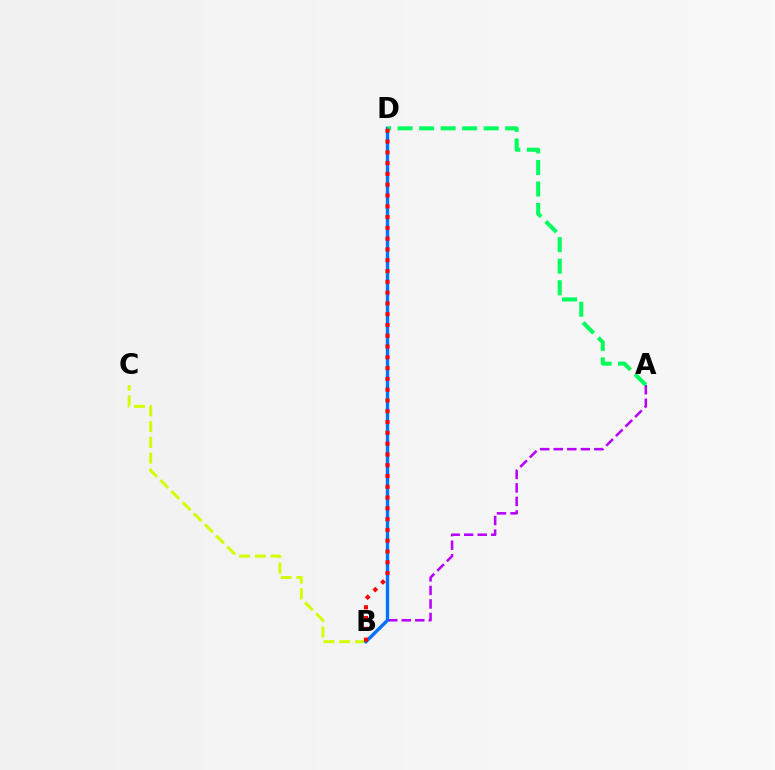{('A', 'B'): [{'color': '#b900ff', 'line_style': 'dashed', 'thickness': 1.84}], ('B', 'C'): [{'color': '#d1ff00', 'line_style': 'dashed', 'thickness': 2.14}], ('B', 'D'): [{'color': '#0074ff', 'line_style': 'solid', 'thickness': 2.42}, {'color': '#ff0000', 'line_style': 'dotted', 'thickness': 2.93}], ('A', 'D'): [{'color': '#00ff5c', 'line_style': 'dashed', 'thickness': 2.93}]}